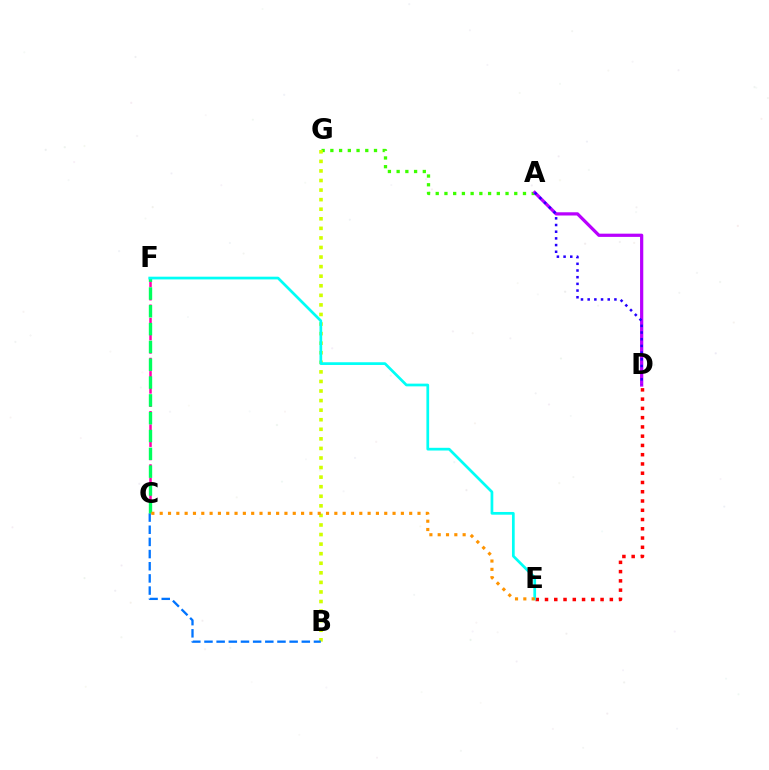{('A', 'G'): [{'color': '#3dff00', 'line_style': 'dotted', 'thickness': 2.37}], ('C', 'F'): [{'color': '#ff00ac', 'line_style': 'dashed', 'thickness': 1.81}, {'color': '#00ff5c', 'line_style': 'dashed', 'thickness': 2.42}], ('B', 'G'): [{'color': '#d1ff00', 'line_style': 'dotted', 'thickness': 2.6}], ('B', 'C'): [{'color': '#0074ff', 'line_style': 'dashed', 'thickness': 1.65}], ('A', 'D'): [{'color': '#b900ff', 'line_style': 'solid', 'thickness': 2.32}, {'color': '#2500ff', 'line_style': 'dotted', 'thickness': 1.82}], ('D', 'E'): [{'color': '#ff0000', 'line_style': 'dotted', 'thickness': 2.52}], ('E', 'F'): [{'color': '#00fff6', 'line_style': 'solid', 'thickness': 1.96}], ('C', 'E'): [{'color': '#ff9400', 'line_style': 'dotted', 'thickness': 2.26}]}